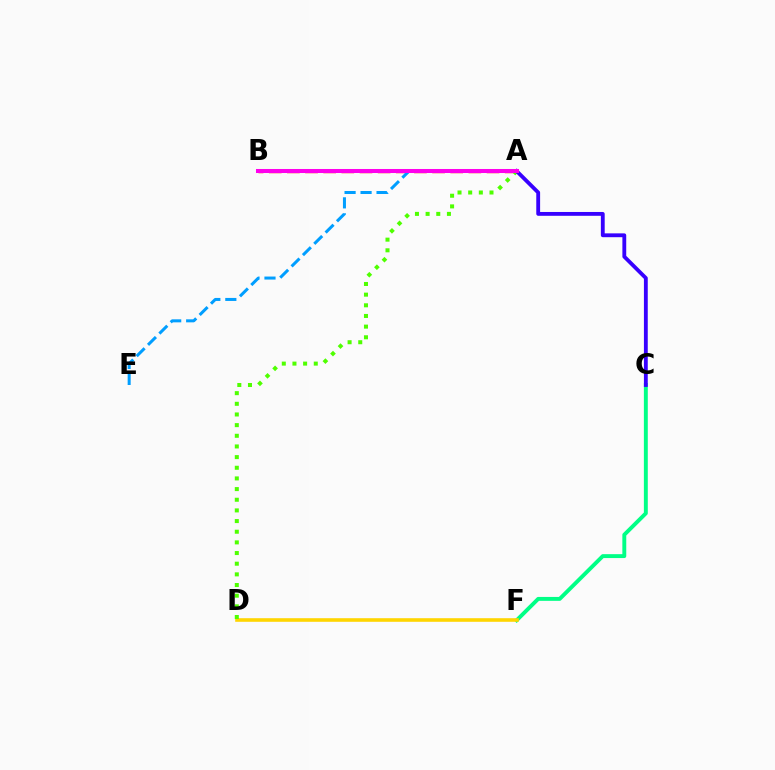{('C', 'F'): [{'color': '#00ff86', 'line_style': 'solid', 'thickness': 2.81}], ('A', 'B'): [{'color': '#ff0000', 'line_style': 'dashed', 'thickness': 2.47}, {'color': '#ff00ed', 'line_style': 'solid', 'thickness': 2.9}], ('D', 'F'): [{'color': '#ffd500', 'line_style': 'solid', 'thickness': 2.59}], ('A', 'D'): [{'color': '#4fff00', 'line_style': 'dotted', 'thickness': 2.9}], ('A', 'E'): [{'color': '#009eff', 'line_style': 'dashed', 'thickness': 2.17}], ('A', 'C'): [{'color': '#3700ff', 'line_style': 'solid', 'thickness': 2.76}]}